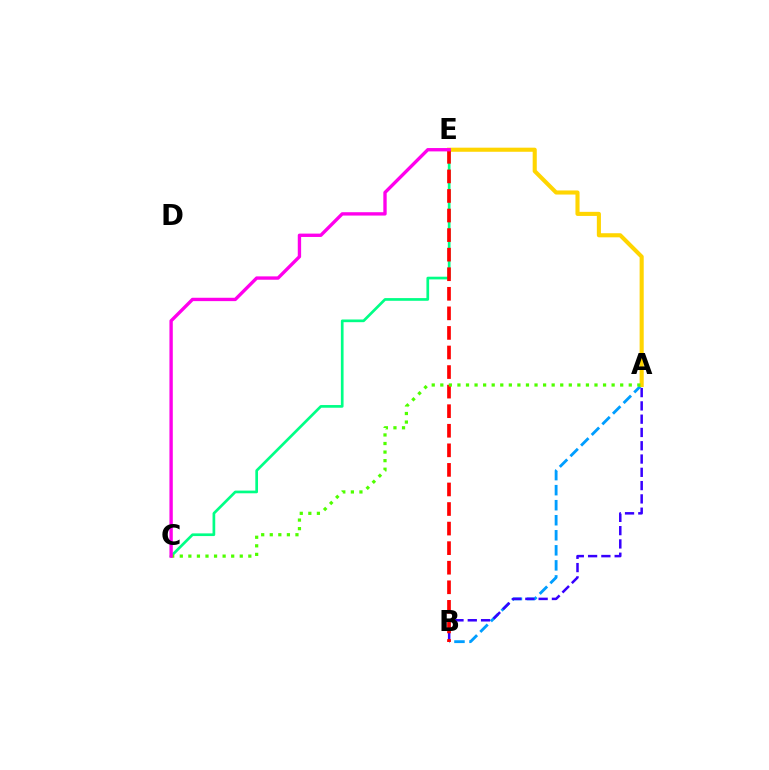{('A', 'B'): [{'color': '#009eff', 'line_style': 'dashed', 'thickness': 2.04}, {'color': '#3700ff', 'line_style': 'dashed', 'thickness': 1.8}], ('A', 'E'): [{'color': '#ffd500', 'line_style': 'solid', 'thickness': 2.95}], ('C', 'E'): [{'color': '#00ff86', 'line_style': 'solid', 'thickness': 1.94}, {'color': '#ff00ed', 'line_style': 'solid', 'thickness': 2.42}], ('B', 'E'): [{'color': '#ff0000', 'line_style': 'dashed', 'thickness': 2.66}], ('A', 'C'): [{'color': '#4fff00', 'line_style': 'dotted', 'thickness': 2.33}]}